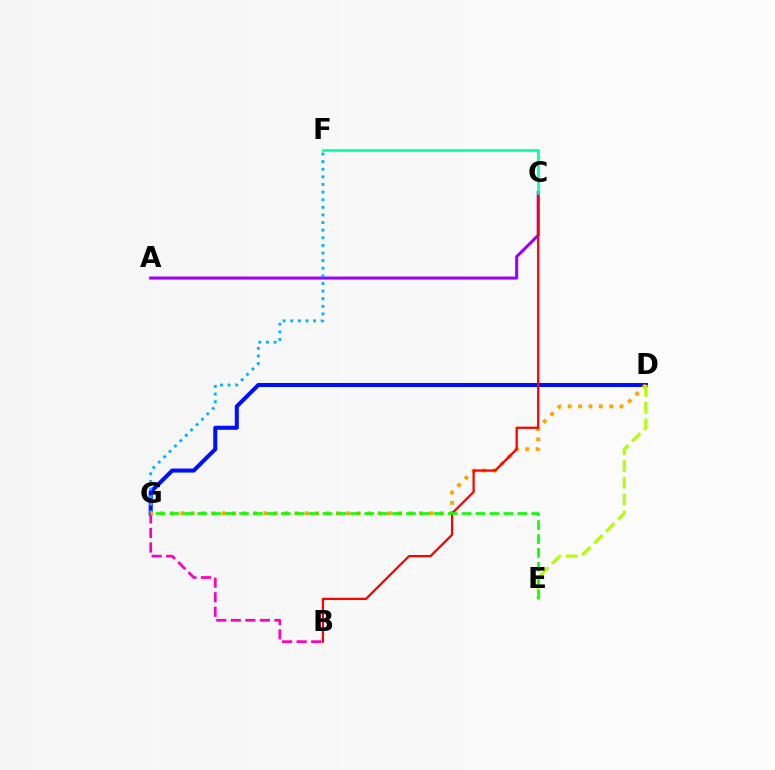{('A', 'C'): [{'color': '#9b00ff', 'line_style': 'solid', 'thickness': 2.19}], ('D', 'G'): [{'color': '#0010ff', 'line_style': 'solid', 'thickness': 2.91}, {'color': '#ffa500', 'line_style': 'dotted', 'thickness': 2.82}], ('F', 'G'): [{'color': '#00b5ff', 'line_style': 'dotted', 'thickness': 2.07}], ('B', 'G'): [{'color': '#ff00bd', 'line_style': 'dashed', 'thickness': 1.97}], ('B', 'C'): [{'color': '#ff0000', 'line_style': 'solid', 'thickness': 1.63}], ('D', 'E'): [{'color': '#b3ff00', 'line_style': 'dashed', 'thickness': 2.28}], ('E', 'G'): [{'color': '#08ff00', 'line_style': 'dashed', 'thickness': 1.89}], ('C', 'F'): [{'color': '#00ff9d', 'line_style': 'solid', 'thickness': 1.85}]}